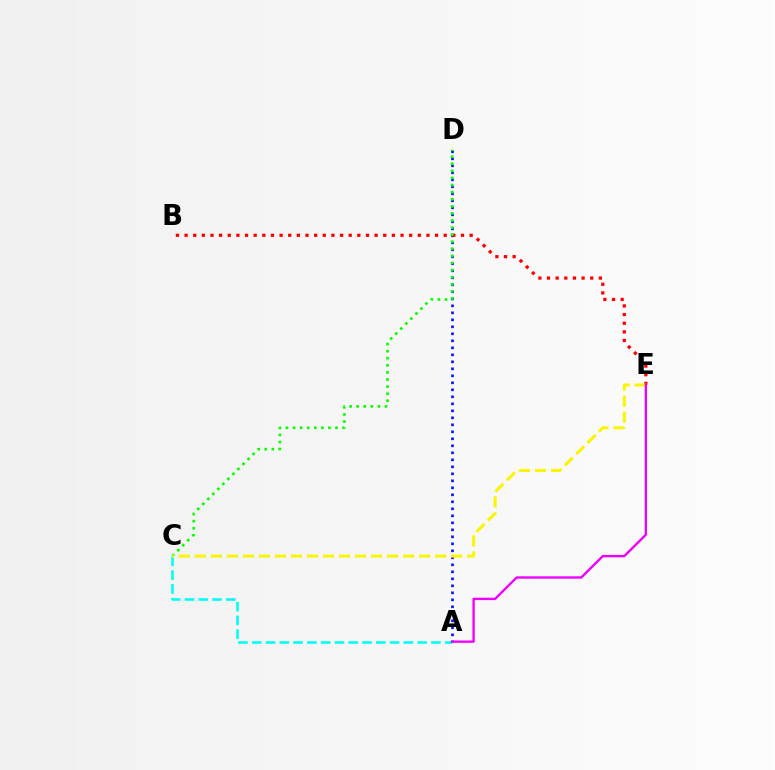{('A', 'C'): [{'color': '#00fff6', 'line_style': 'dashed', 'thickness': 1.87}], ('A', 'D'): [{'color': '#0010ff', 'line_style': 'dotted', 'thickness': 1.9}], ('B', 'E'): [{'color': '#ff0000', 'line_style': 'dotted', 'thickness': 2.35}], ('C', 'D'): [{'color': '#08ff00', 'line_style': 'dotted', 'thickness': 1.93}], ('C', 'E'): [{'color': '#fcf500', 'line_style': 'dashed', 'thickness': 2.18}], ('A', 'E'): [{'color': '#ee00ff', 'line_style': 'solid', 'thickness': 1.69}]}